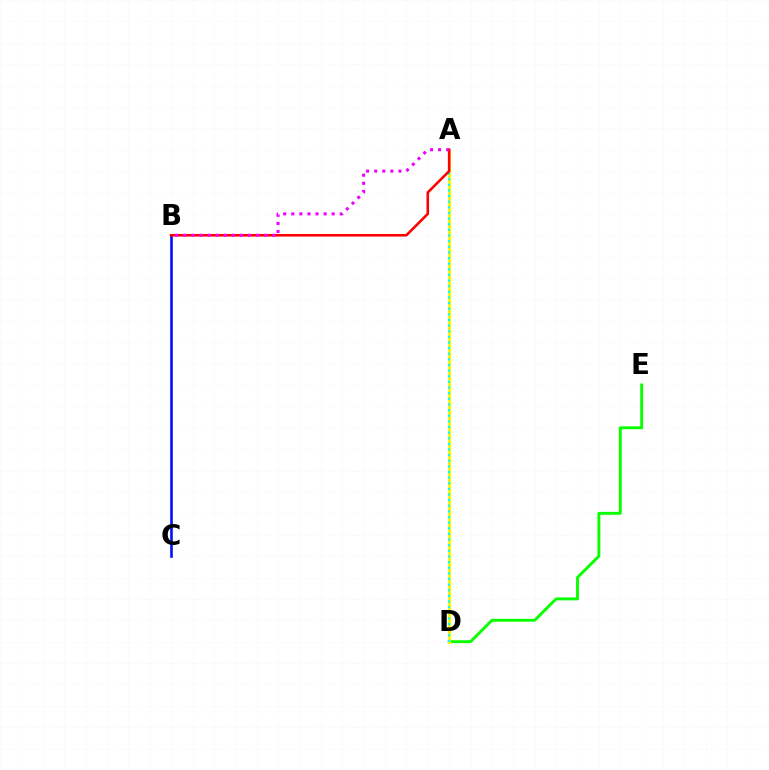{('D', 'E'): [{'color': '#08ff00', 'line_style': 'solid', 'thickness': 2.09}], ('A', 'D'): [{'color': '#fcf500', 'line_style': 'solid', 'thickness': 2.19}, {'color': '#00fff6', 'line_style': 'dotted', 'thickness': 1.53}], ('B', 'C'): [{'color': '#0010ff', 'line_style': 'solid', 'thickness': 1.88}], ('A', 'B'): [{'color': '#ff0000', 'line_style': 'solid', 'thickness': 1.85}, {'color': '#ee00ff', 'line_style': 'dotted', 'thickness': 2.2}]}